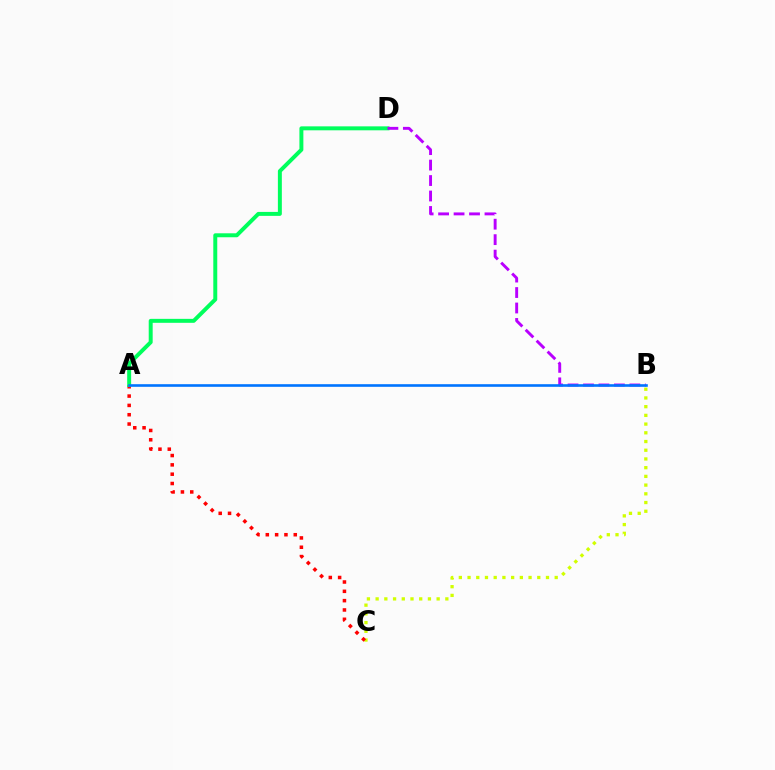{('B', 'C'): [{'color': '#d1ff00', 'line_style': 'dotted', 'thickness': 2.37}], ('A', 'C'): [{'color': '#ff0000', 'line_style': 'dotted', 'thickness': 2.53}], ('A', 'D'): [{'color': '#00ff5c', 'line_style': 'solid', 'thickness': 2.85}], ('B', 'D'): [{'color': '#b900ff', 'line_style': 'dashed', 'thickness': 2.1}], ('A', 'B'): [{'color': '#0074ff', 'line_style': 'solid', 'thickness': 1.88}]}